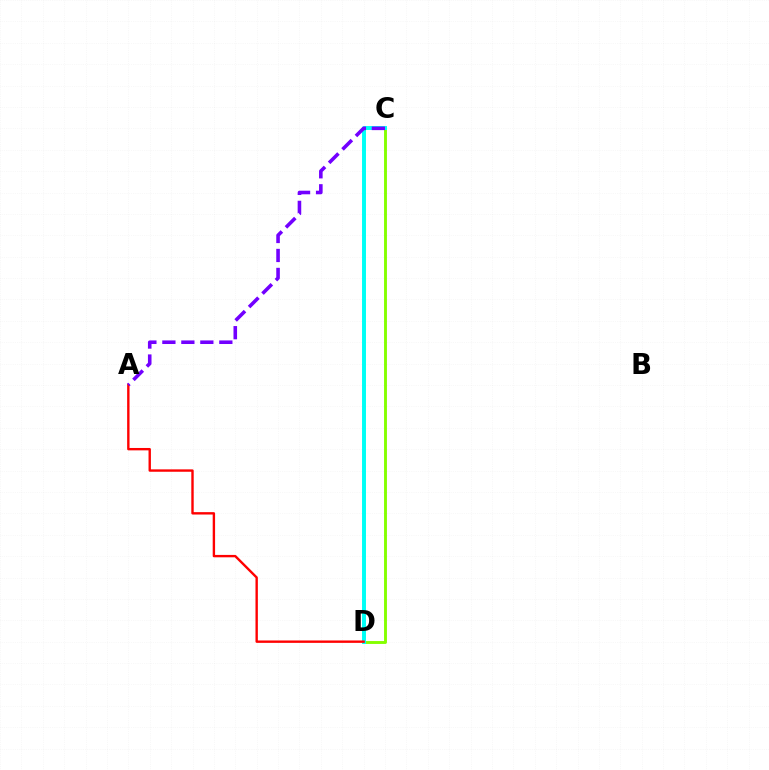{('C', 'D'): [{'color': '#84ff00', 'line_style': 'solid', 'thickness': 2.09}, {'color': '#00fff6', 'line_style': 'solid', 'thickness': 2.84}], ('A', 'D'): [{'color': '#ff0000', 'line_style': 'solid', 'thickness': 1.72}], ('A', 'C'): [{'color': '#7200ff', 'line_style': 'dashed', 'thickness': 2.58}]}